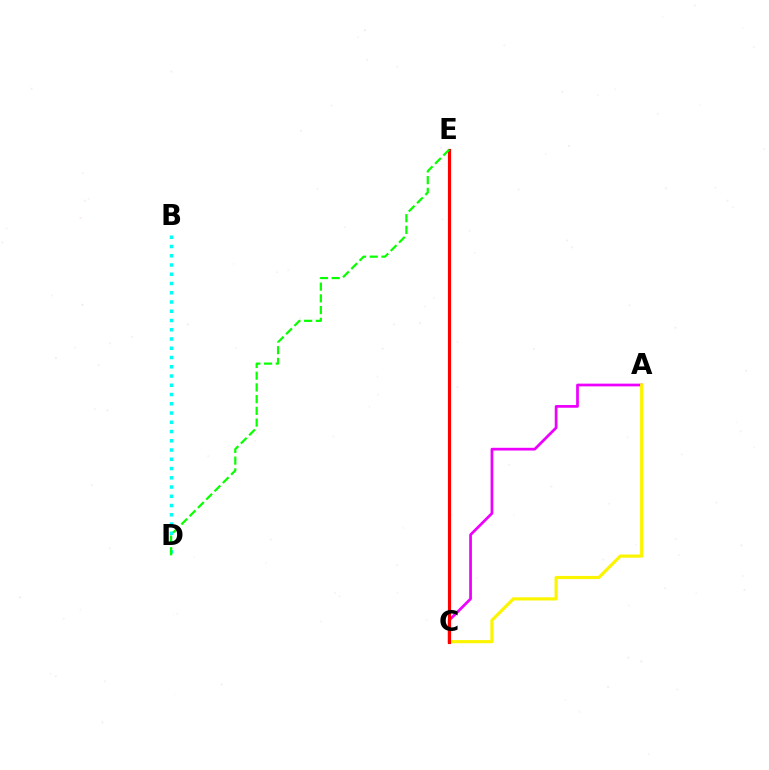{('B', 'D'): [{'color': '#00fff6', 'line_style': 'dotted', 'thickness': 2.51}], ('A', 'C'): [{'color': '#ee00ff', 'line_style': 'solid', 'thickness': 1.97}, {'color': '#fcf500', 'line_style': 'solid', 'thickness': 2.28}], ('C', 'E'): [{'color': '#0010ff', 'line_style': 'dotted', 'thickness': 2.0}, {'color': '#ff0000', 'line_style': 'solid', 'thickness': 2.27}], ('D', 'E'): [{'color': '#08ff00', 'line_style': 'dashed', 'thickness': 1.59}]}